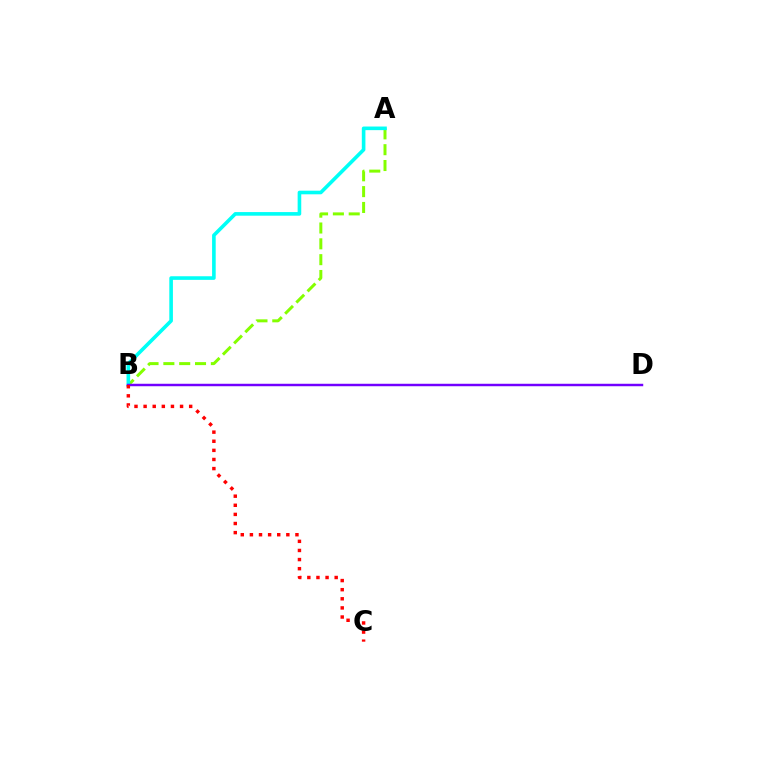{('A', 'B'): [{'color': '#84ff00', 'line_style': 'dashed', 'thickness': 2.15}, {'color': '#00fff6', 'line_style': 'solid', 'thickness': 2.6}], ('B', 'D'): [{'color': '#7200ff', 'line_style': 'solid', 'thickness': 1.77}], ('B', 'C'): [{'color': '#ff0000', 'line_style': 'dotted', 'thickness': 2.48}]}